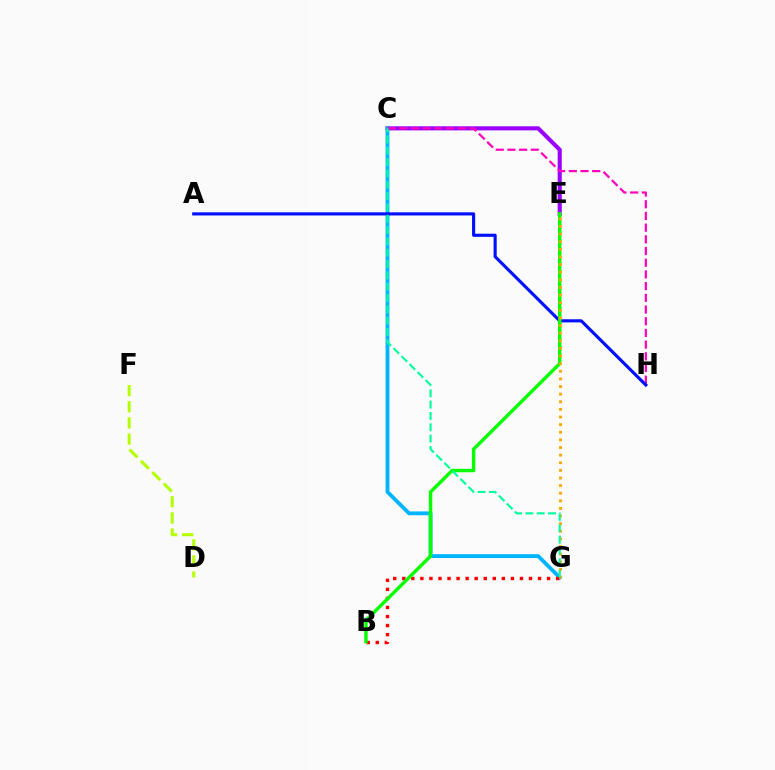{('C', 'E'): [{'color': '#9b00ff', 'line_style': 'solid', 'thickness': 2.94}], ('C', 'G'): [{'color': '#00b5ff', 'line_style': 'solid', 'thickness': 2.76}, {'color': '#00ff9d', 'line_style': 'dashed', 'thickness': 1.54}], ('C', 'H'): [{'color': '#ff00bd', 'line_style': 'dashed', 'thickness': 1.59}], ('B', 'G'): [{'color': '#ff0000', 'line_style': 'dotted', 'thickness': 2.46}], ('A', 'H'): [{'color': '#0010ff', 'line_style': 'solid', 'thickness': 2.26}], ('B', 'E'): [{'color': '#08ff00', 'line_style': 'solid', 'thickness': 2.46}], ('E', 'G'): [{'color': '#ffa500', 'line_style': 'dotted', 'thickness': 2.07}], ('D', 'F'): [{'color': '#b3ff00', 'line_style': 'dashed', 'thickness': 2.19}]}